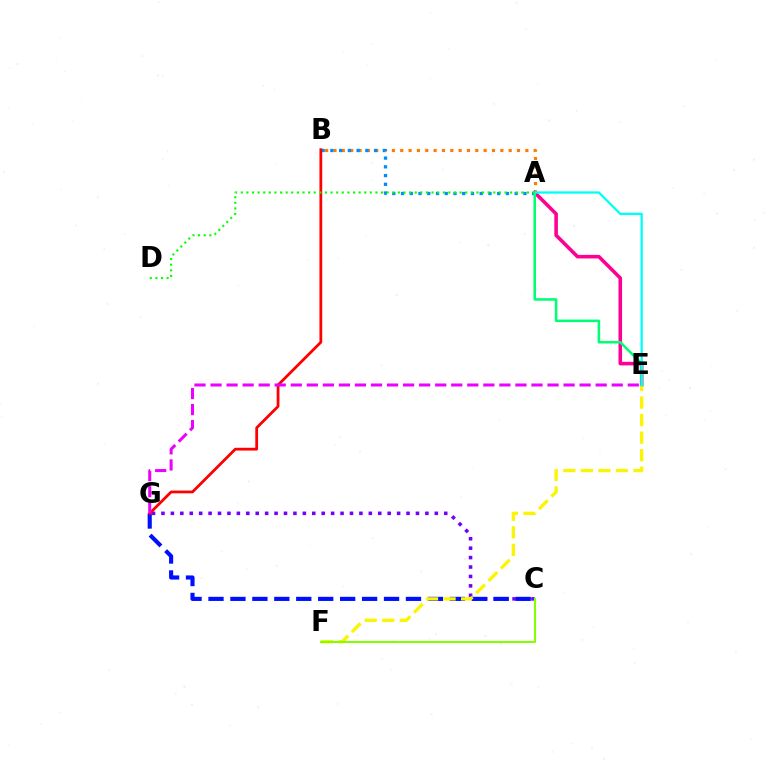{('C', 'G'): [{'color': '#7200ff', 'line_style': 'dotted', 'thickness': 2.56}, {'color': '#0010ff', 'line_style': 'dashed', 'thickness': 2.98}], ('A', 'B'): [{'color': '#ff7c00', 'line_style': 'dotted', 'thickness': 2.27}, {'color': '#008cff', 'line_style': 'dotted', 'thickness': 2.38}], ('A', 'E'): [{'color': '#ff0094', 'line_style': 'solid', 'thickness': 2.58}, {'color': '#00ff74', 'line_style': 'solid', 'thickness': 1.84}, {'color': '#00fff6', 'line_style': 'solid', 'thickness': 1.64}], ('E', 'F'): [{'color': '#fcf500', 'line_style': 'dashed', 'thickness': 2.38}], ('B', 'G'): [{'color': '#ff0000', 'line_style': 'solid', 'thickness': 1.99}], ('A', 'D'): [{'color': '#08ff00', 'line_style': 'dotted', 'thickness': 1.52}], ('C', 'F'): [{'color': '#84ff00', 'line_style': 'solid', 'thickness': 1.5}], ('E', 'G'): [{'color': '#ee00ff', 'line_style': 'dashed', 'thickness': 2.18}]}